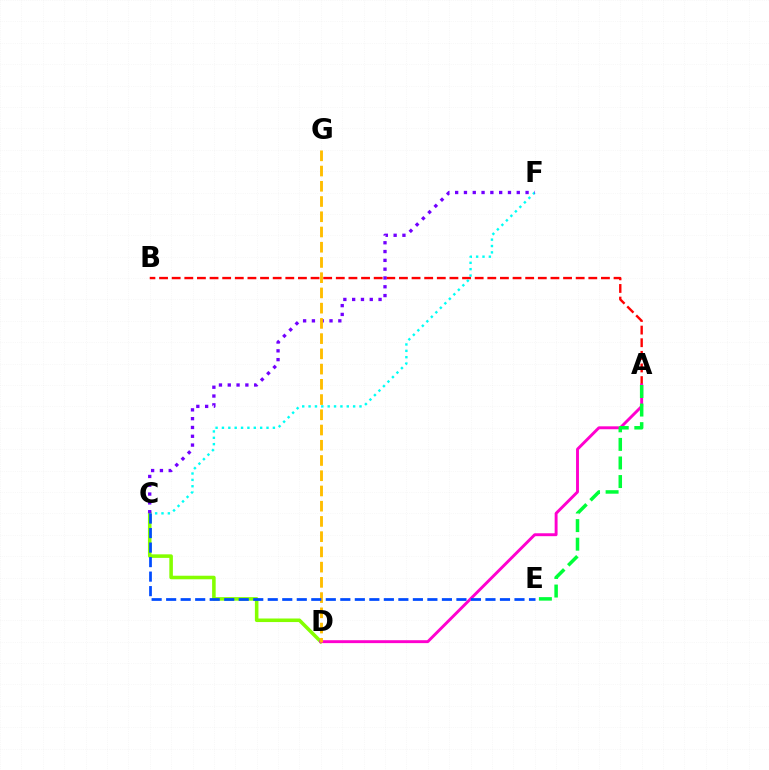{('C', 'D'): [{'color': '#84ff00', 'line_style': 'solid', 'thickness': 2.56}], ('A', 'B'): [{'color': '#ff0000', 'line_style': 'dashed', 'thickness': 1.72}], ('C', 'F'): [{'color': '#00fff6', 'line_style': 'dotted', 'thickness': 1.73}, {'color': '#7200ff', 'line_style': 'dotted', 'thickness': 2.39}], ('A', 'D'): [{'color': '#ff00cf', 'line_style': 'solid', 'thickness': 2.1}], ('D', 'G'): [{'color': '#ffbd00', 'line_style': 'dashed', 'thickness': 2.07}], ('A', 'E'): [{'color': '#00ff39', 'line_style': 'dashed', 'thickness': 2.52}], ('C', 'E'): [{'color': '#004bff', 'line_style': 'dashed', 'thickness': 1.97}]}